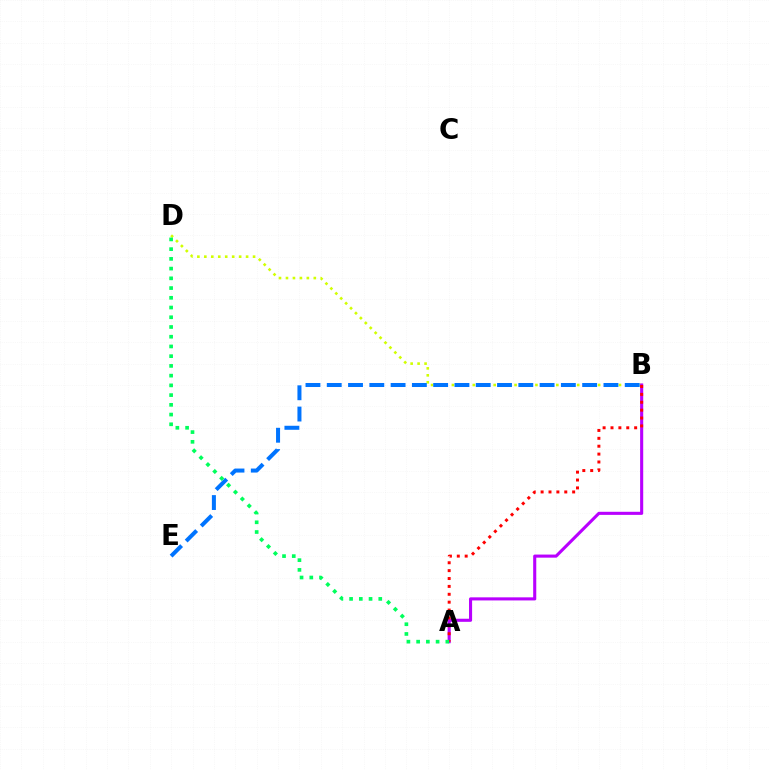{('B', 'D'): [{'color': '#d1ff00', 'line_style': 'dotted', 'thickness': 1.89}], ('A', 'B'): [{'color': '#b900ff', 'line_style': 'solid', 'thickness': 2.22}, {'color': '#ff0000', 'line_style': 'dotted', 'thickness': 2.14}], ('B', 'E'): [{'color': '#0074ff', 'line_style': 'dashed', 'thickness': 2.89}], ('A', 'D'): [{'color': '#00ff5c', 'line_style': 'dotted', 'thickness': 2.64}]}